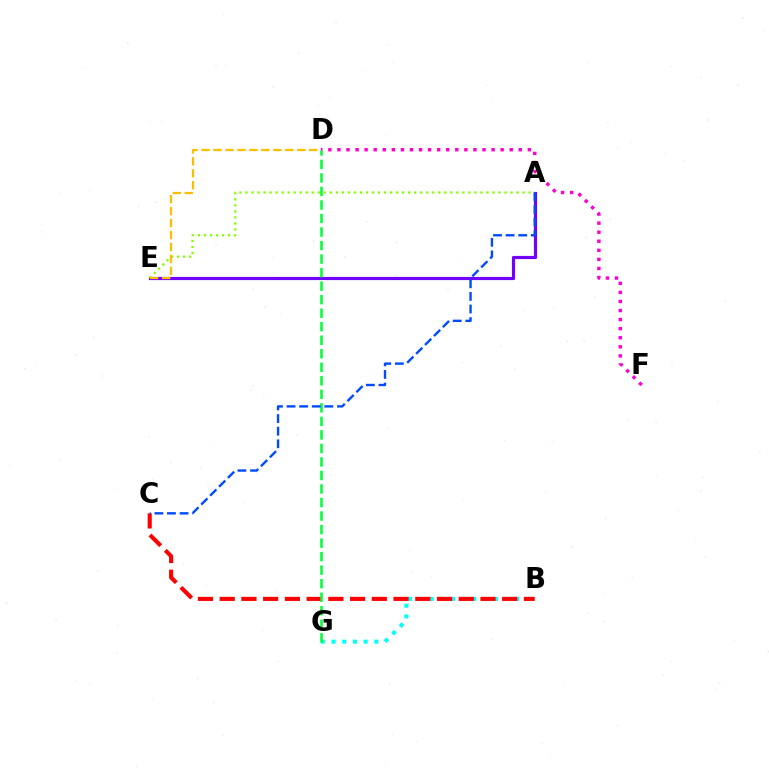{('B', 'G'): [{'color': '#00fff6', 'line_style': 'dotted', 'thickness': 2.91}], ('A', 'E'): [{'color': '#7200ff', 'line_style': 'solid', 'thickness': 2.29}, {'color': '#84ff00', 'line_style': 'dotted', 'thickness': 1.64}], ('D', 'F'): [{'color': '#ff00cf', 'line_style': 'dotted', 'thickness': 2.46}], ('B', 'C'): [{'color': '#ff0000', 'line_style': 'dashed', 'thickness': 2.95}], ('D', 'G'): [{'color': '#00ff39', 'line_style': 'dashed', 'thickness': 1.84}], ('A', 'C'): [{'color': '#004bff', 'line_style': 'dashed', 'thickness': 1.71}], ('D', 'E'): [{'color': '#ffbd00', 'line_style': 'dashed', 'thickness': 1.62}]}